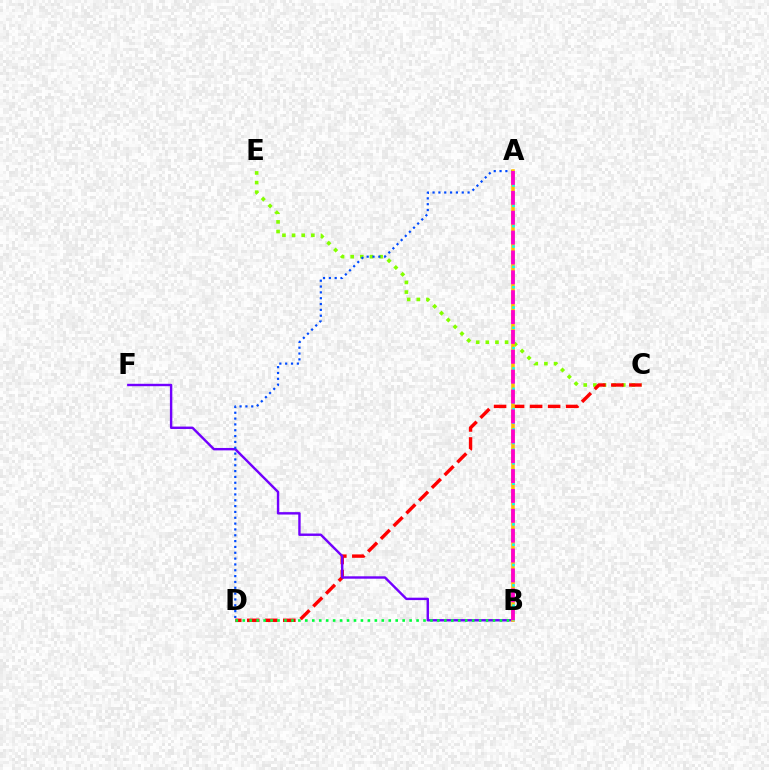{('C', 'E'): [{'color': '#84ff00', 'line_style': 'dotted', 'thickness': 2.62}], ('C', 'D'): [{'color': '#ff0000', 'line_style': 'dashed', 'thickness': 2.45}], ('B', 'F'): [{'color': '#7200ff', 'line_style': 'solid', 'thickness': 1.73}], ('A', 'D'): [{'color': '#004bff', 'line_style': 'dotted', 'thickness': 1.59}], ('B', 'D'): [{'color': '#00ff39', 'line_style': 'dotted', 'thickness': 1.89}], ('A', 'B'): [{'color': '#ffbd00', 'line_style': 'solid', 'thickness': 2.58}, {'color': '#00fff6', 'line_style': 'dotted', 'thickness': 1.84}, {'color': '#ff00cf', 'line_style': 'dashed', 'thickness': 2.7}]}